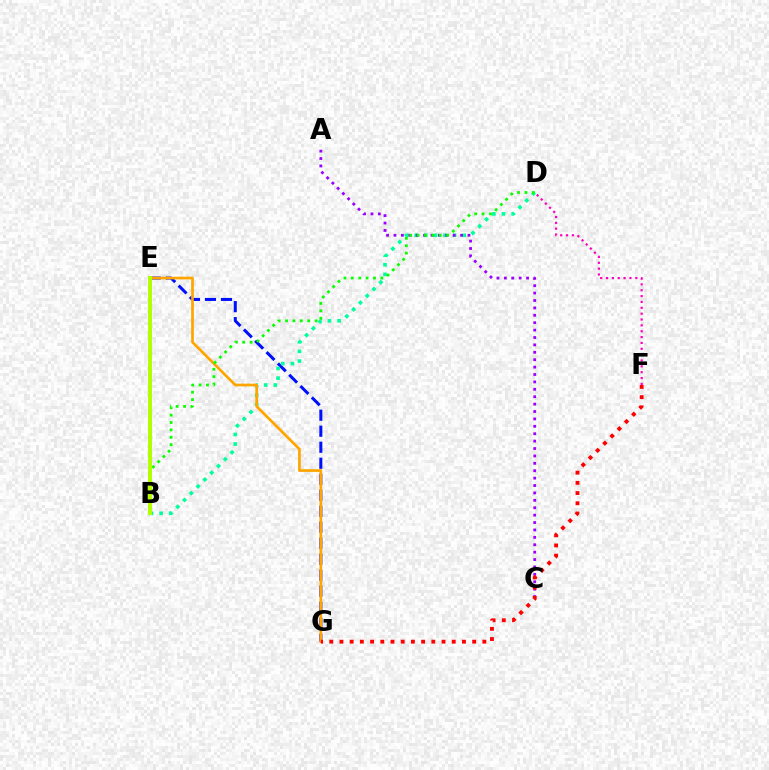{('E', 'G'): [{'color': '#0010ff', 'line_style': 'dashed', 'thickness': 2.17}, {'color': '#ffa500', 'line_style': 'solid', 'thickness': 1.95}], ('B', 'D'): [{'color': '#00ff9d', 'line_style': 'dotted', 'thickness': 2.61}, {'color': '#08ff00', 'line_style': 'dotted', 'thickness': 2.01}], ('B', 'E'): [{'color': '#00b5ff', 'line_style': 'dashed', 'thickness': 1.74}, {'color': '#b3ff00', 'line_style': 'solid', 'thickness': 2.86}], ('A', 'C'): [{'color': '#9b00ff', 'line_style': 'dotted', 'thickness': 2.01}], ('D', 'F'): [{'color': '#ff00bd', 'line_style': 'dotted', 'thickness': 1.59}], ('F', 'G'): [{'color': '#ff0000', 'line_style': 'dotted', 'thickness': 2.77}]}